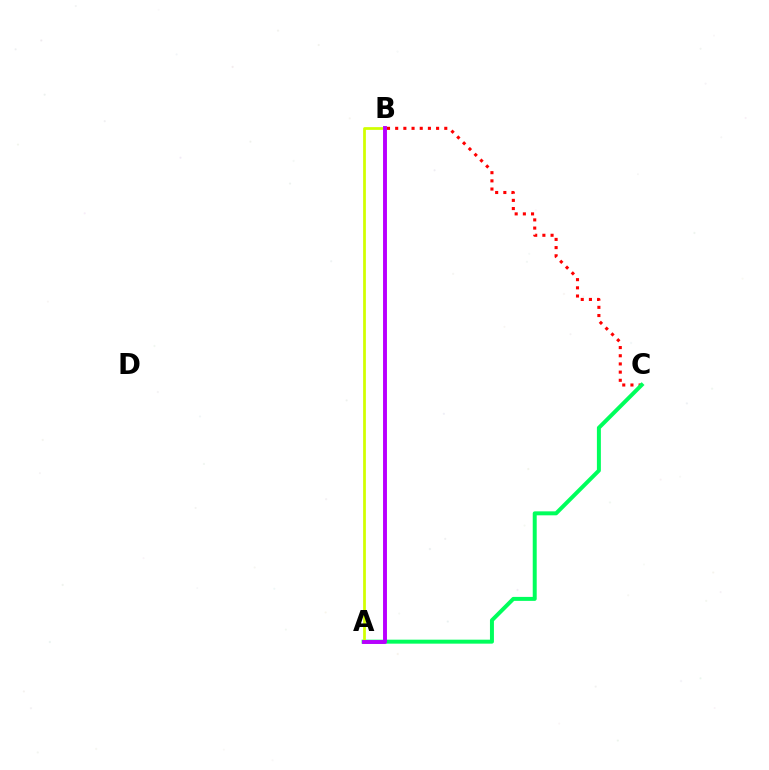{('B', 'C'): [{'color': '#ff0000', 'line_style': 'dotted', 'thickness': 2.22}], ('A', 'B'): [{'color': '#0074ff', 'line_style': 'solid', 'thickness': 1.69}, {'color': '#d1ff00', 'line_style': 'solid', 'thickness': 1.98}, {'color': '#b900ff', 'line_style': 'solid', 'thickness': 2.81}], ('A', 'C'): [{'color': '#00ff5c', 'line_style': 'solid', 'thickness': 2.86}]}